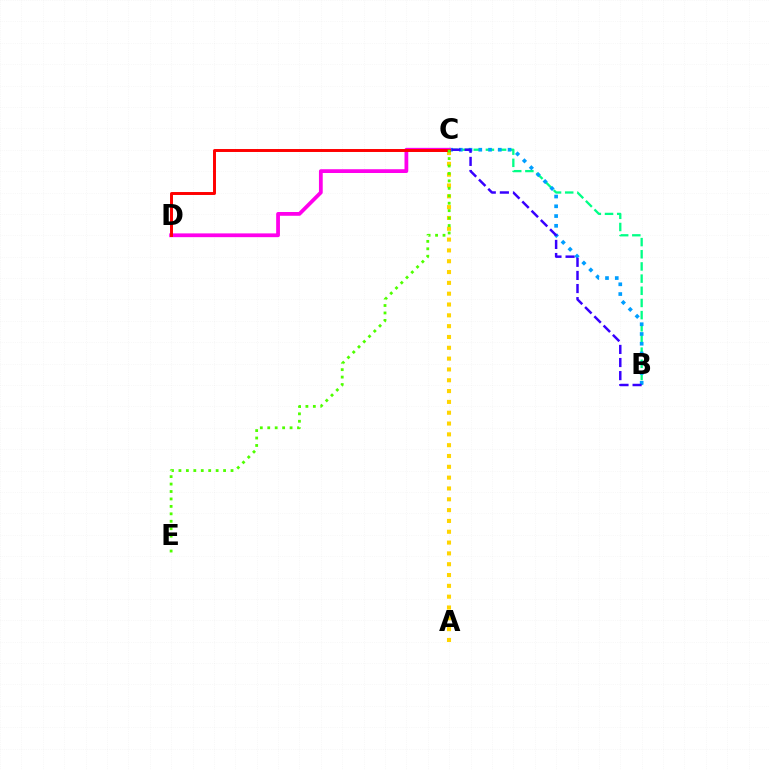{('B', 'C'): [{'color': '#00ff86', 'line_style': 'dashed', 'thickness': 1.65}, {'color': '#009eff', 'line_style': 'dotted', 'thickness': 2.65}, {'color': '#3700ff', 'line_style': 'dashed', 'thickness': 1.78}], ('A', 'C'): [{'color': '#ffd500', 'line_style': 'dotted', 'thickness': 2.94}], ('C', 'D'): [{'color': '#ff00ed', 'line_style': 'solid', 'thickness': 2.72}, {'color': '#ff0000', 'line_style': 'solid', 'thickness': 2.12}], ('C', 'E'): [{'color': '#4fff00', 'line_style': 'dotted', 'thickness': 2.02}]}